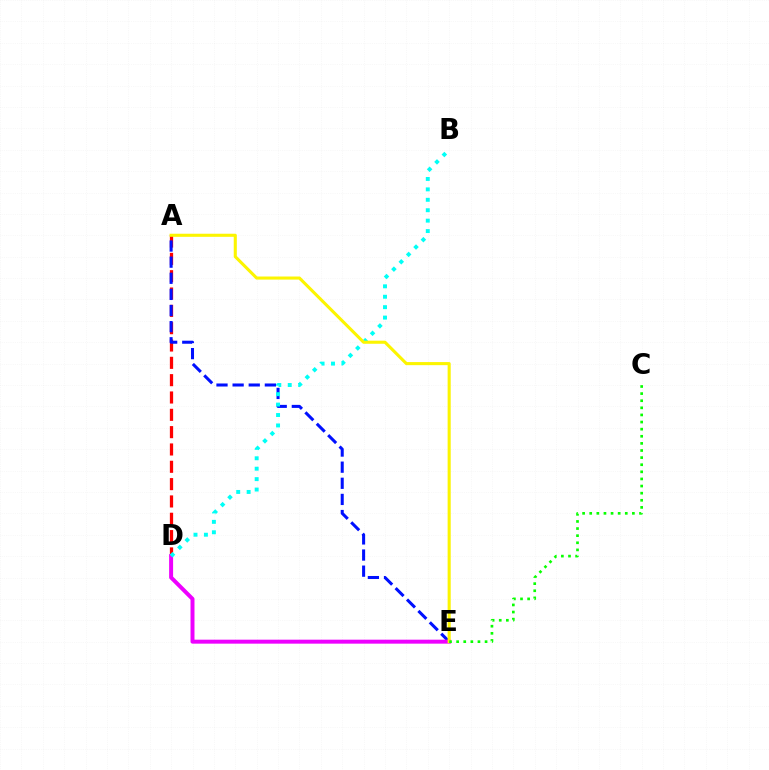{('A', 'D'): [{'color': '#ff0000', 'line_style': 'dashed', 'thickness': 2.35}], ('A', 'E'): [{'color': '#0010ff', 'line_style': 'dashed', 'thickness': 2.19}, {'color': '#fcf500', 'line_style': 'solid', 'thickness': 2.22}], ('D', 'E'): [{'color': '#ee00ff', 'line_style': 'solid', 'thickness': 2.86}], ('B', 'D'): [{'color': '#00fff6', 'line_style': 'dotted', 'thickness': 2.83}], ('C', 'E'): [{'color': '#08ff00', 'line_style': 'dotted', 'thickness': 1.93}]}